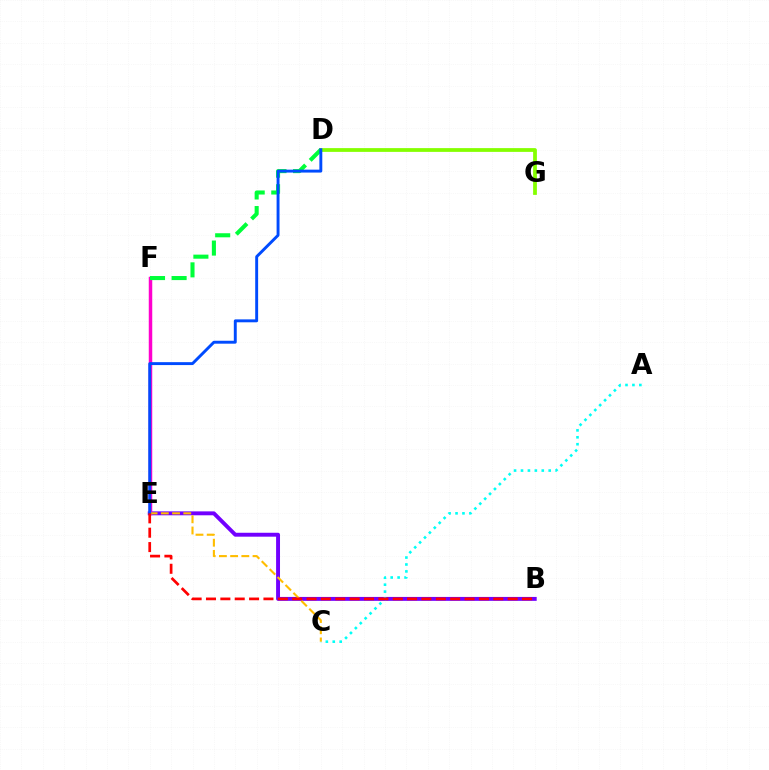{('B', 'E'): [{'color': '#7200ff', 'line_style': 'solid', 'thickness': 2.82}, {'color': '#ff0000', 'line_style': 'dashed', 'thickness': 1.95}], ('E', 'F'): [{'color': '#ff00cf', 'line_style': 'solid', 'thickness': 2.51}], ('A', 'C'): [{'color': '#00fff6', 'line_style': 'dotted', 'thickness': 1.88}], ('C', 'E'): [{'color': '#ffbd00', 'line_style': 'dashed', 'thickness': 1.52}], ('D', 'G'): [{'color': '#84ff00', 'line_style': 'solid', 'thickness': 2.71}], ('D', 'F'): [{'color': '#00ff39', 'line_style': 'dashed', 'thickness': 2.93}], ('D', 'E'): [{'color': '#004bff', 'line_style': 'solid', 'thickness': 2.1}]}